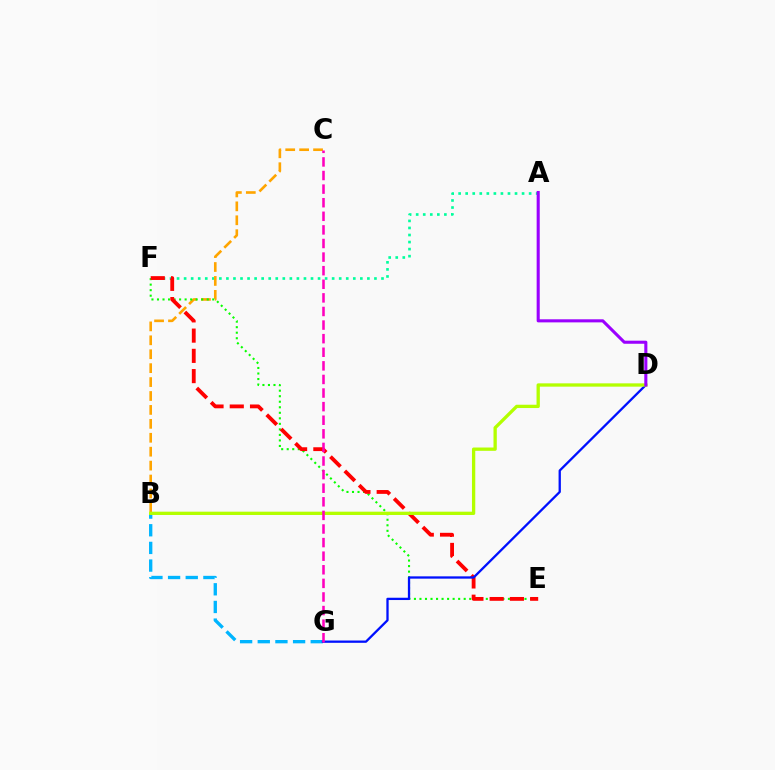{('A', 'F'): [{'color': '#00ff9d', 'line_style': 'dotted', 'thickness': 1.92}], ('B', 'C'): [{'color': '#ffa500', 'line_style': 'dashed', 'thickness': 1.89}], ('B', 'G'): [{'color': '#00b5ff', 'line_style': 'dashed', 'thickness': 2.4}], ('E', 'F'): [{'color': '#08ff00', 'line_style': 'dotted', 'thickness': 1.5}, {'color': '#ff0000', 'line_style': 'dashed', 'thickness': 2.75}], ('D', 'G'): [{'color': '#0010ff', 'line_style': 'solid', 'thickness': 1.65}], ('B', 'D'): [{'color': '#b3ff00', 'line_style': 'solid', 'thickness': 2.38}], ('A', 'D'): [{'color': '#9b00ff', 'line_style': 'solid', 'thickness': 2.22}], ('C', 'G'): [{'color': '#ff00bd', 'line_style': 'dashed', 'thickness': 1.85}]}